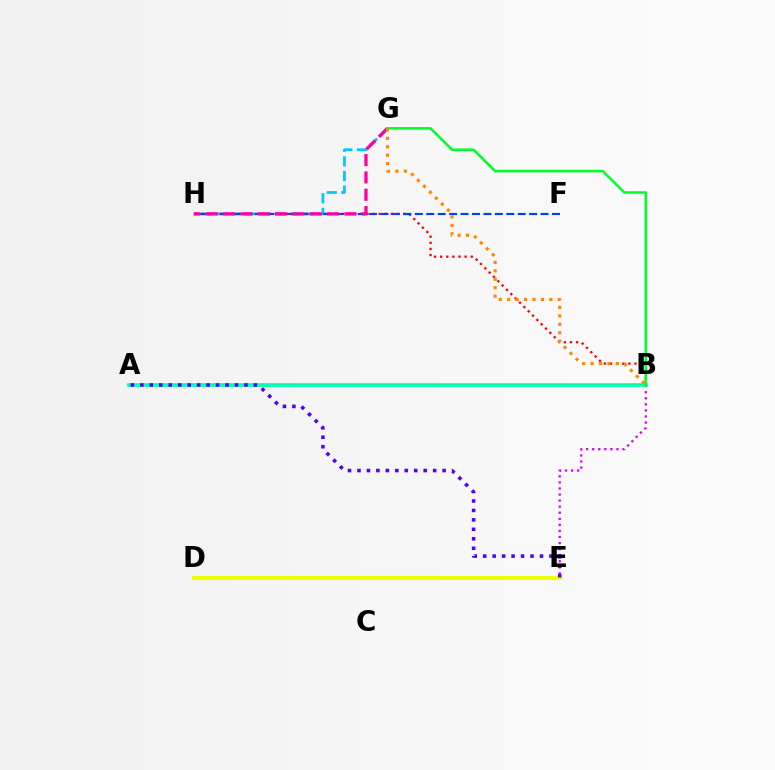{('B', 'E'): [{'color': '#d600ff', 'line_style': 'dotted', 'thickness': 1.65}], ('D', 'E'): [{'color': '#66ff00', 'line_style': 'dotted', 'thickness': 1.84}, {'color': '#eeff00', 'line_style': 'solid', 'thickness': 2.96}], ('G', 'H'): [{'color': '#00c7ff', 'line_style': 'dashed', 'thickness': 1.98}, {'color': '#ff00a0', 'line_style': 'dashed', 'thickness': 2.35}], ('B', 'H'): [{'color': '#ff0000', 'line_style': 'dotted', 'thickness': 1.66}], ('A', 'B'): [{'color': '#00ffaf', 'line_style': 'solid', 'thickness': 2.63}], ('A', 'E'): [{'color': '#4f00ff', 'line_style': 'dotted', 'thickness': 2.57}], ('F', 'H'): [{'color': '#003fff', 'line_style': 'dashed', 'thickness': 1.55}], ('B', 'G'): [{'color': '#00ff27', 'line_style': 'solid', 'thickness': 1.84}, {'color': '#ff8800', 'line_style': 'dotted', 'thickness': 2.29}]}